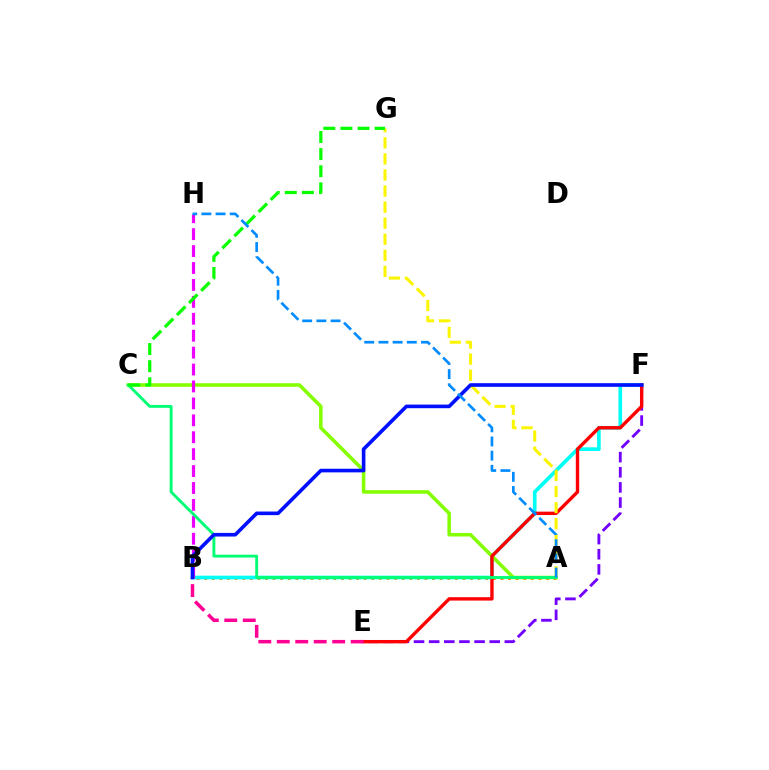{('E', 'F'): [{'color': '#7200ff', 'line_style': 'dashed', 'thickness': 2.06}, {'color': '#ff0000', 'line_style': 'solid', 'thickness': 2.43}], ('A', 'B'): [{'color': '#ff7c00', 'line_style': 'dotted', 'thickness': 2.06}], ('B', 'F'): [{'color': '#00fff6', 'line_style': 'solid', 'thickness': 2.63}, {'color': '#0010ff', 'line_style': 'solid', 'thickness': 2.61}], ('A', 'C'): [{'color': '#84ff00', 'line_style': 'solid', 'thickness': 2.54}, {'color': '#00ff74', 'line_style': 'solid', 'thickness': 2.08}], ('B', 'H'): [{'color': '#ee00ff', 'line_style': 'dashed', 'thickness': 2.3}], ('A', 'G'): [{'color': '#fcf500', 'line_style': 'dashed', 'thickness': 2.18}], ('B', 'E'): [{'color': '#ff0094', 'line_style': 'dashed', 'thickness': 2.51}], ('C', 'G'): [{'color': '#08ff00', 'line_style': 'dashed', 'thickness': 2.32}], ('A', 'H'): [{'color': '#008cff', 'line_style': 'dashed', 'thickness': 1.93}]}